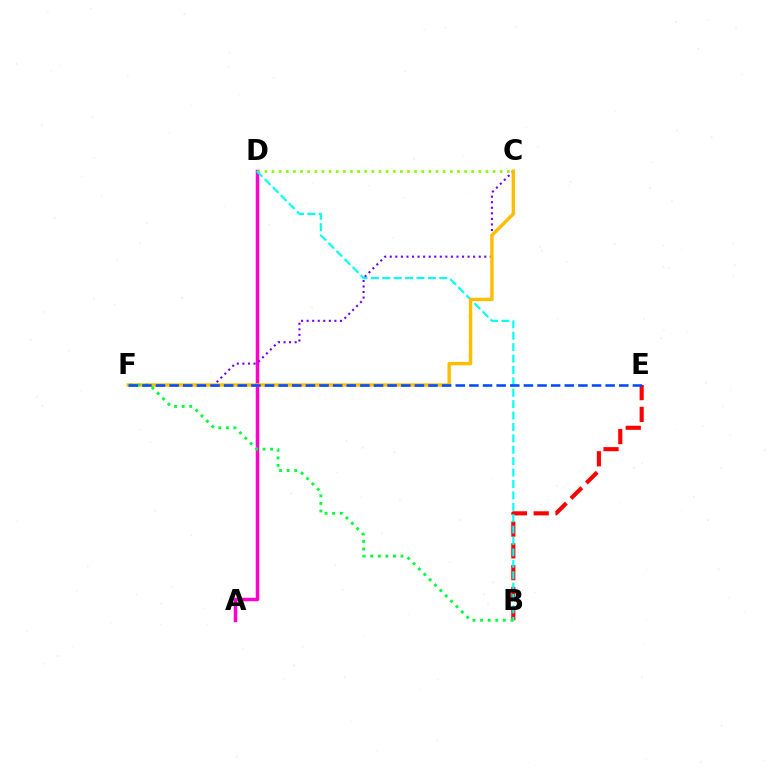{('B', 'E'): [{'color': '#ff0000', 'line_style': 'dashed', 'thickness': 2.96}], ('A', 'D'): [{'color': '#ff00cf', 'line_style': 'solid', 'thickness': 2.52}], ('C', 'F'): [{'color': '#7200ff', 'line_style': 'dotted', 'thickness': 1.51}, {'color': '#ffbd00', 'line_style': 'solid', 'thickness': 2.45}], ('C', 'D'): [{'color': '#84ff00', 'line_style': 'dotted', 'thickness': 1.94}], ('B', 'D'): [{'color': '#00fff6', 'line_style': 'dashed', 'thickness': 1.55}], ('B', 'F'): [{'color': '#00ff39', 'line_style': 'dotted', 'thickness': 2.06}], ('E', 'F'): [{'color': '#004bff', 'line_style': 'dashed', 'thickness': 1.85}]}